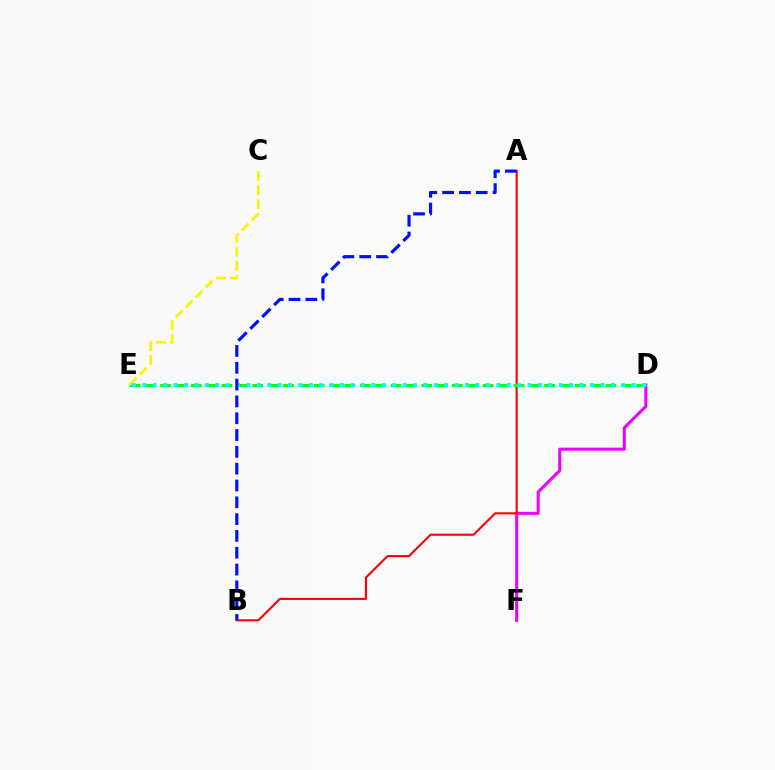{('D', 'F'): [{'color': '#ee00ff', 'line_style': 'solid', 'thickness': 2.2}], ('A', 'B'): [{'color': '#ff0000', 'line_style': 'solid', 'thickness': 1.51}, {'color': '#0010ff', 'line_style': 'dashed', 'thickness': 2.28}], ('D', 'E'): [{'color': '#08ff00', 'line_style': 'dashed', 'thickness': 2.09}, {'color': '#00fff6', 'line_style': 'dotted', 'thickness': 2.83}], ('C', 'E'): [{'color': '#fcf500', 'line_style': 'dashed', 'thickness': 1.92}]}